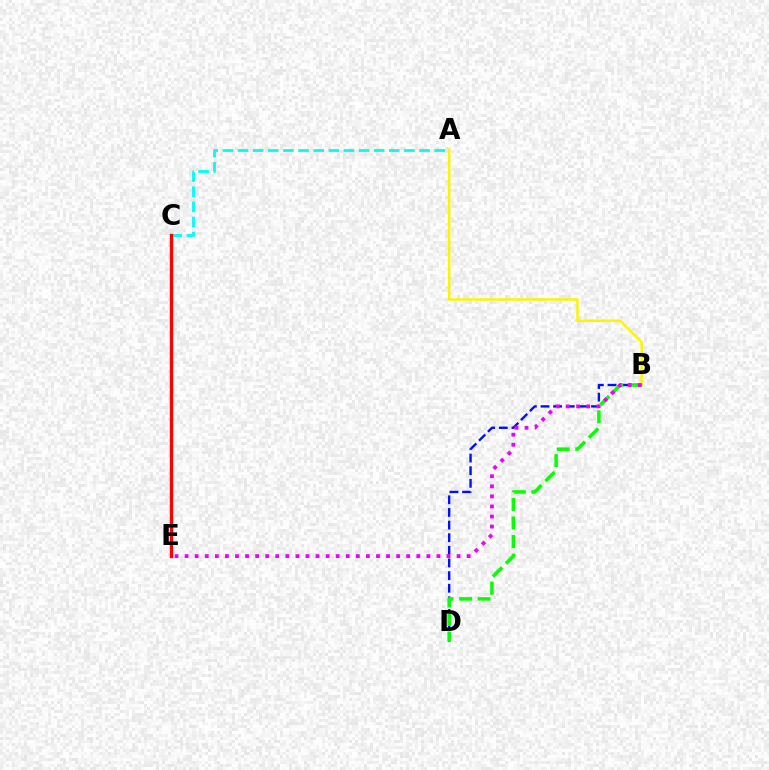{('A', 'B'): [{'color': '#fcf500', 'line_style': 'solid', 'thickness': 1.79}], ('B', 'D'): [{'color': '#0010ff', 'line_style': 'dashed', 'thickness': 1.72}, {'color': '#08ff00', 'line_style': 'dashed', 'thickness': 2.52}], ('A', 'C'): [{'color': '#00fff6', 'line_style': 'dashed', 'thickness': 2.05}], ('C', 'E'): [{'color': '#ff0000', 'line_style': 'solid', 'thickness': 2.4}], ('B', 'E'): [{'color': '#ee00ff', 'line_style': 'dotted', 'thickness': 2.74}]}